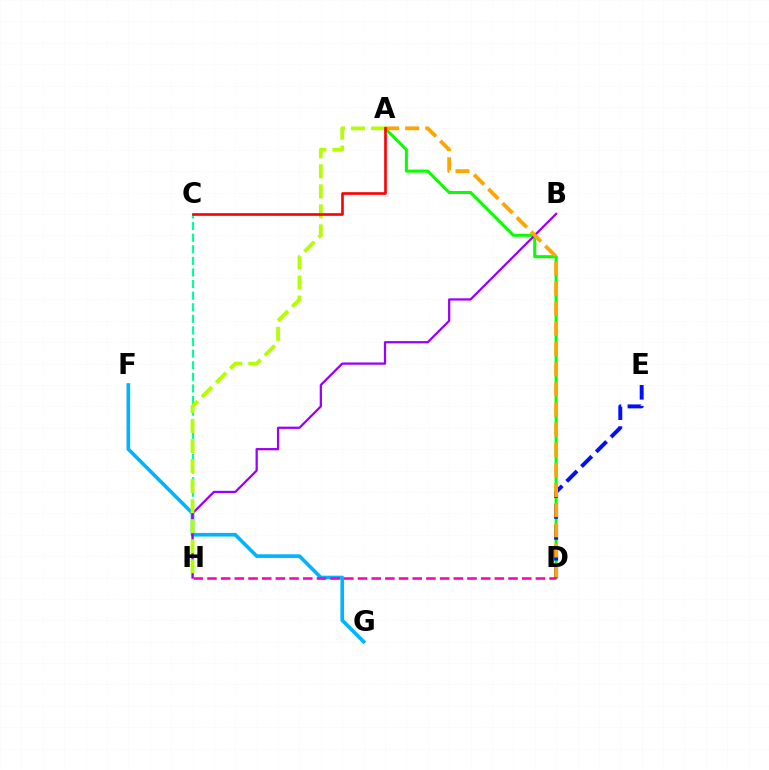{('A', 'D'): [{'color': '#08ff00', 'line_style': 'solid', 'thickness': 2.19}, {'color': '#ffa500', 'line_style': 'dashed', 'thickness': 2.74}], ('C', 'H'): [{'color': '#00ff9d', 'line_style': 'dashed', 'thickness': 1.58}], ('D', 'E'): [{'color': '#0010ff', 'line_style': 'dashed', 'thickness': 2.84}], ('F', 'G'): [{'color': '#00b5ff', 'line_style': 'solid', 'thickness': 2.62}], ('B', 'H'): [{'color': '#9b00ff', 'line_style': 'solid', 'thickness': 1.63}], ('A', 'H'): [{'color': '#b3ff00', 'line_style': 'dashed', 'thickness': 2.72}], ('A', 'C'): [{'color': '#ff0000', 'line_style': 'solid', 'thickness': 1.9}], ('D', 'H'): [{'color': '#ff00bd', 'line_style': 'dashed', 'thickness': 1.86}]}